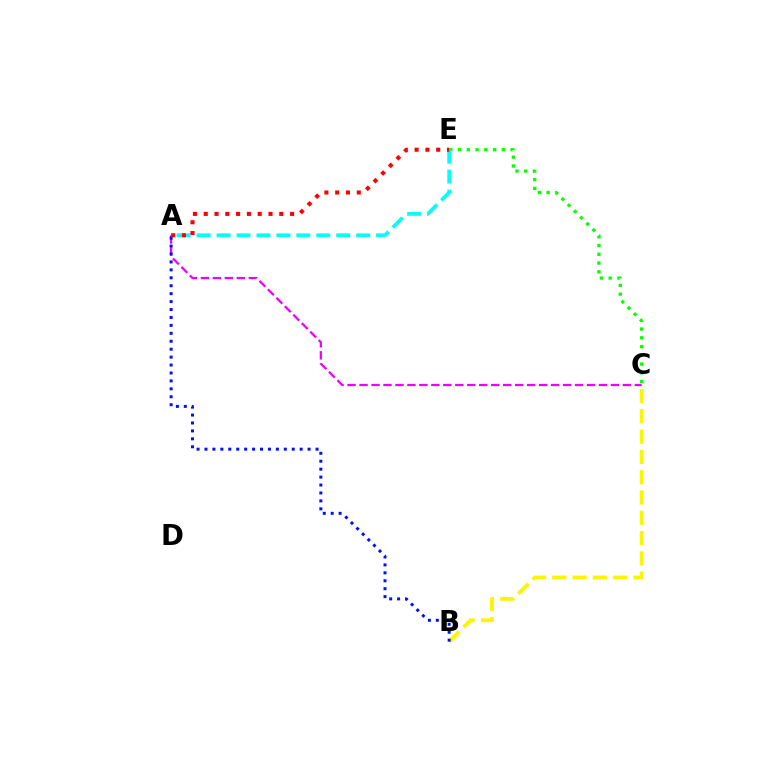{('C', 'E'): [{'color': '#08ff00', 'line_style': 'dotted', 'thickness': 2.38}], ('B', 'C'): [{'color': '#fcf500', 'line_style': 'dashed', 'thickness': 2.76}], ('A', 'E'): [{'color': '#00fff6', 'line_style': 'dashed', 'thickness': 2.71}, {'color': '#ff0000', 'line_style': 'dotted', 'thickness': 2.93}], ('A', 'C'): [{'color': '#ee00ff', 'line_style': 'dashed', 'thickness': 1.63}], ('A', 'B'): [{'color': '#0010ff', 'line_style': 'dotted', 'thickness': 2.16}]}